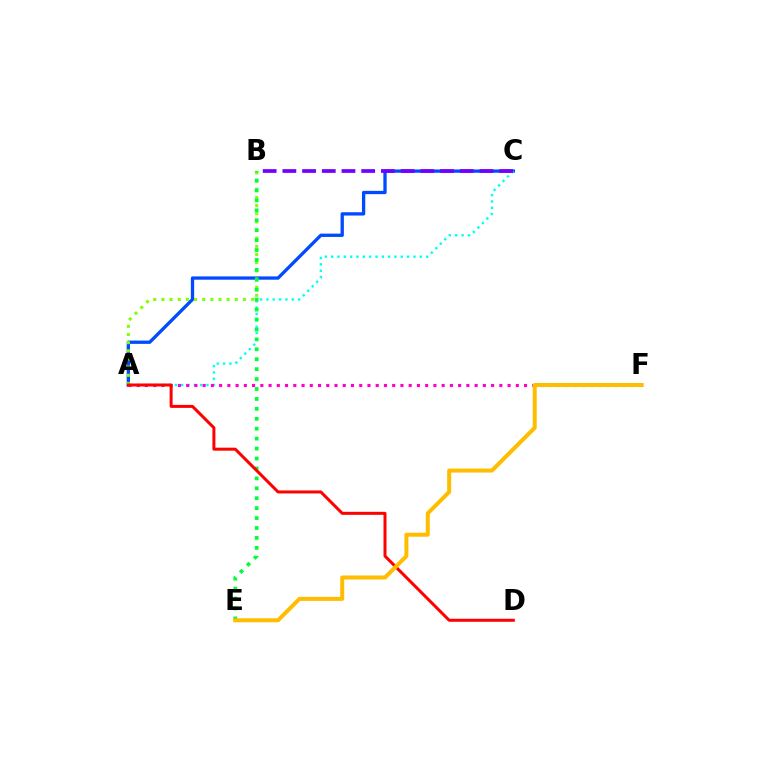{('A', 'C'): [{'color': '#004bff', 'line_style': 'solid', 'thickness': 2.38}, {'color': '#00fff6', 'line_style': 'dotted', 'thickness': 1.72}], ('A', 'B'): [{'color': '#84ff00', 'line_style': 'dotted', 'thickness': 2.22}], ('B', 'E'): [{'color': '#00ff39', 'line_style': 'dotted', 'thickness': 2.7}], ('B', 'C'): [{'color': '#7200ff', 'line_style': 'dashed', 'thickness': 2.68}], ('A', 'F'): [{'color': '#ff00cf', 'line_style': 'dotted', 'thickness': 2.24}], ('A', 'D'): [{'color': '#ff0000', 'line_style': 'solid', 'thickness': 2.17}], ('E', 'F'): [{'color': '#ffbd00', 'line_style': 'solid', 'thickness': 2.88}]}